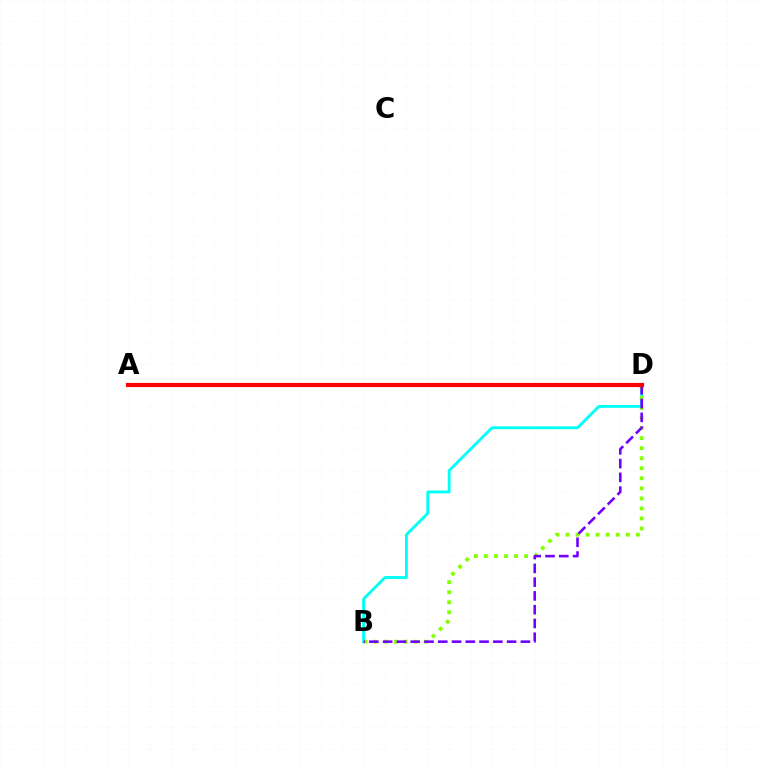{('B', 'D'): [{'color': '#00fff6', 'line_style': 'solid', 'thickness': 2.06}, {'color': '#84ff00', 'line_style': 'dotted', 'thickness': 2.73}, {'color': '#7200ff', 'line_style': 'dashed', 'thickness': 1.87}], ('A', 'D'): [{'color': '#ff0000', 'line_style': 'solid', 'thickness': 2.98}]}